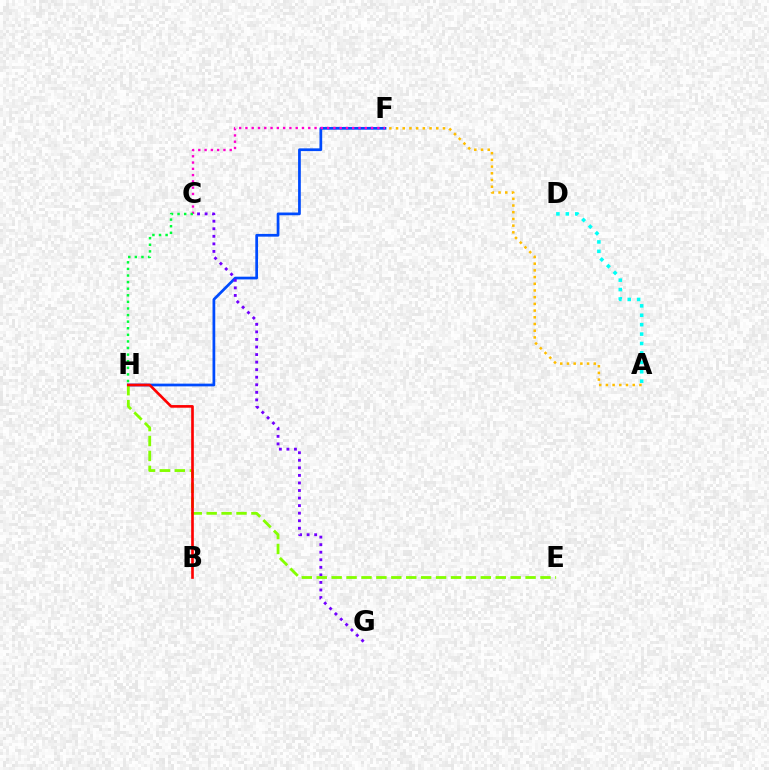{('F', 'H'): [{'color': '#004bff', 'line_style': 'solid', 'thickness': 1.97}], ('C', 'G'): [{'color': '#7200ff', 'line_style': 'dotted', 'thickness': 2.05}], ('C', 'F'): [{'color': '#ff00cf', 'line_style': 'dotted', 'thickness': 1.71}], ('C', 'H'): [{'color': '#00ff39', 'line_style': 'dotted', 'thickness': 1.79}], ('E', 'H'): [{'color': '#84ff00', 'line_style': 'dashed', 'thickness': 2.03}], ('B', 'H'): [{'color': '#ff0000', 'line_style': 'solid', 'thickness': 1.91}], ('A', 'D'): [{'color': '#00fff6', 'line_style': 'dotted', 'thickness': 2.56}], ('A', 'F'): [{'color': '#ffbd00', 'line_style': 'dotted', 'thickness': 1.82}]}